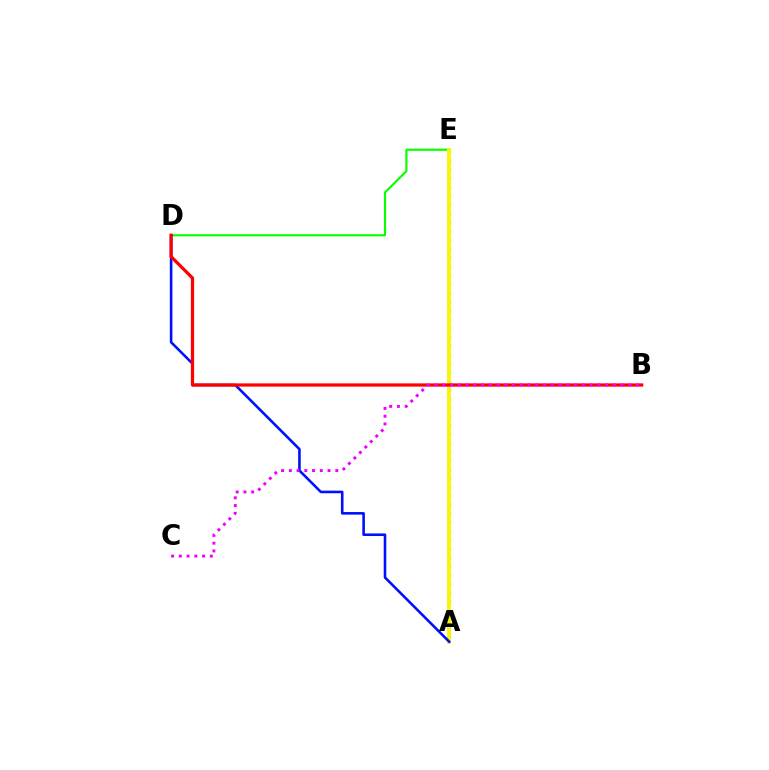{('A', 'E'): [{'color': '#00fff6', 'line_style': 'dotted', 'thickness': 2.4}, {'color': '#fcf500', 'line_style': 'solid', 'thickness': 2.77}], ('D', 'E'): [{'color': '#08ff00', 'line_style': 'solid', 'thickness': 1.56}], ('A', 'D'): [{'color': '#0010ff', 'line_style': 'solid', 'thickness': 1.87}], ('B', 'D'): [{'color': '#ff0000', 'line_style': 'solid', 'thickness': 2.33}], ('B', 'C'): [{'color': '#ee00ff', 'line_style': 'dotted', 'thickness': 2.11}]}